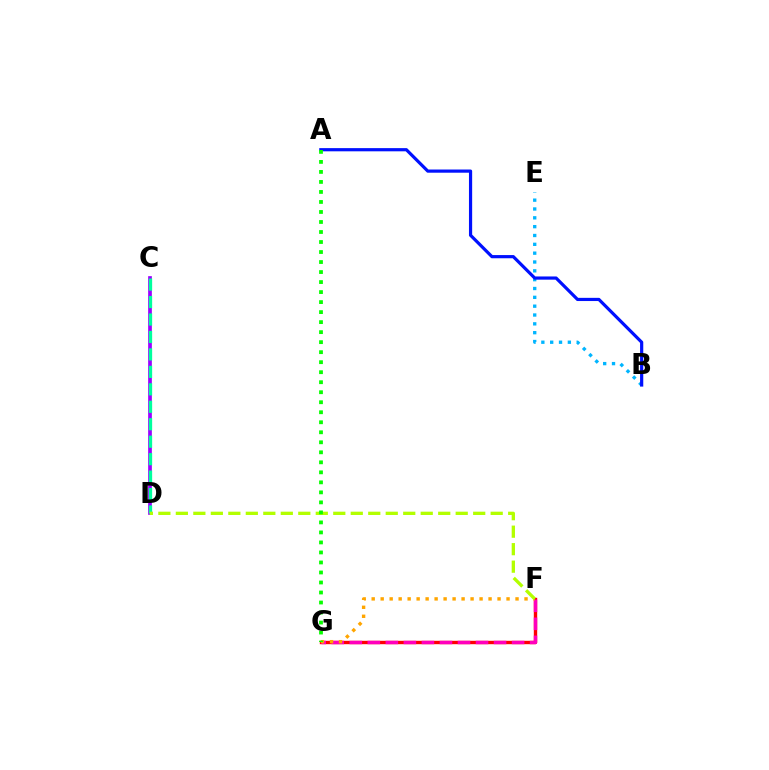{('F', 'G'): [{'color': '#ff0000', 'line_style': 'solid', 'thickness': 2.44}, {'color': '#ff00bd', 'line_style': 'dashed', 'thickness': 2.45}, {'color': '#ffa500', 'line_style': 'dotted', 'thickness': 2.44}], ('B', 'E'): [{'color': '#00b5ff', 'line_style': 'dotted', 'thickness': 2.4}], ('A', 'B'): [{'color': '#0010ff', 'line_style': 'solid', 'thickness': 2.3}], ('C', 'D'): [{'color': '#9b00ff', 'line_style': 'solid', 'thickness': 2.67}, {'color': '#00ff9d', 'line_style': 'dashed', 'thickness': 2.37}], ('D', 'F'): [{'color': '#b3ff00', 'line_style': 'dashed', 'thickness': 2.38}], ('A', 'G'): [{'color': '#08ff00', 'line_style': 'dotted', 'thickness': 2.72}]}